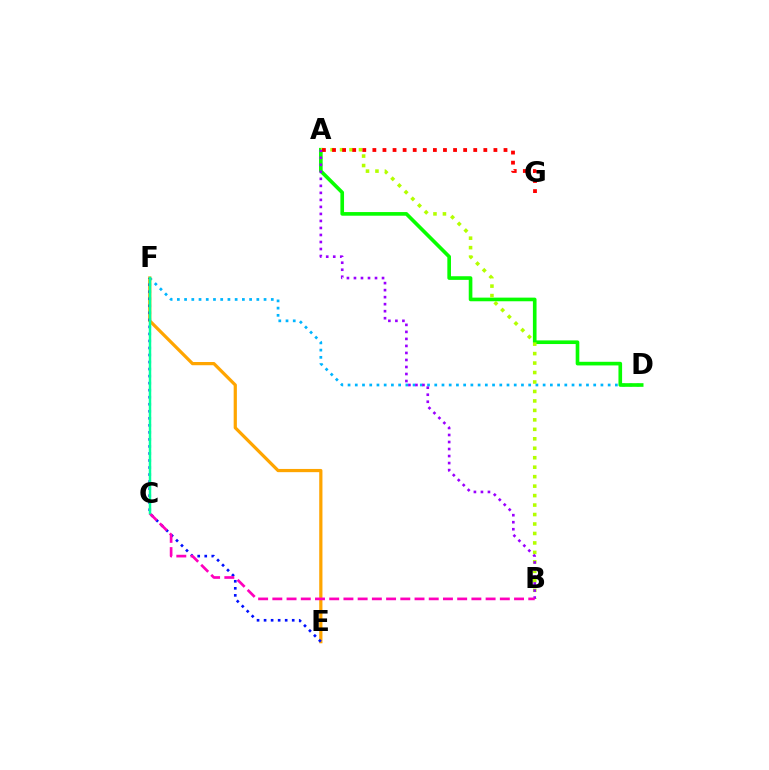{('D', 'F'): [{'color': '#00b5ff', 'line_style': 'dotted', 'thickness': 1.96}], ('A', 'D'): [{'color': '#08ff00', 'line_style': 'solid', 'thickness': 2.62}], ('A', 'B'): [{'color': '#b3ff00', 'line_style': 'dotted', 'thickness': 2.57}, {'color': '#9b00ff', 'line_style': 'dotted', 'thickness': 1.91}], ('A', 'G'): [{'color': '#ff0000', 'line_style': 'dotted', 'thickness': 2.74}], ('E', 'F'): [{'color': '#ffa500', 'line_style': 'solid', 'thickness': 2.32}, {'color': '#0010ff', 'line_style': 'dotted', 'thickness': 1.91}], ('B', 'C'): [{'color': '#ff00bd', 'line_style': 'dashed', 'thickness': 1.93}], ('C', 'F'): [{'color': '#00ff9d', 'line_style': 'solid', 'thickness': 1.79}]}